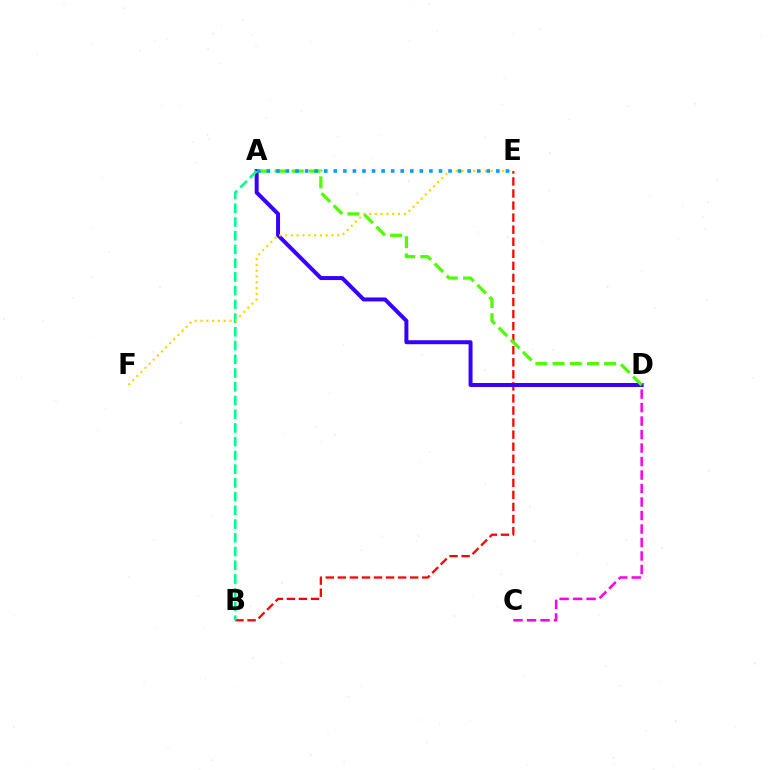{('B', 'E'): [{'color': '#ff0000', 'line_style': 'dashed', 'thickness': 1.64}], ('A', 'D'): [{'color': '#3700ff', 'line_style': 'solid', 'thickness': 2.86}, {'color': '#4fff00', 'line_style': 'dashed', 'thickness': 2.34}], ('A', 'B'): [{'color': '#00ff86', 'line_style': 'dashed', 'thickness': 1.87}], ('E', 'F'): [{'color': '#ffd500', 'line_style': 'dotted', 'thickness': 1.58}], ('C', 'D'): [{'color': '#ff00ed', 'line_style': 'dashed', 'thickness': 1.83}], ('A', 'E'): [{'color': '#009eff', 'line_style': 'dotted', 'thickness': 2.6}]}